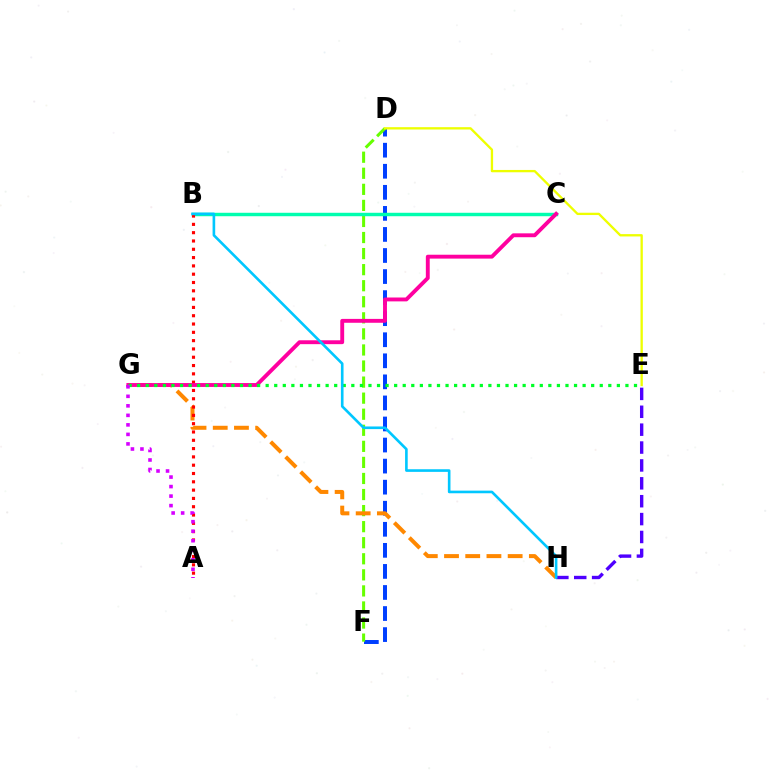{('D', 'F'): [{'color': '#003fff', 'line_style': 'dashed', 'thickness': 2.86}, {'color': '#66ff00', 'line_style': 'dashed', 'thickness': 2.18}], ('E', 'H'): [{'color': '#4f00ff', 'line_style': 'dashed', 'thickness': 2.43}], ('G', 'H'): [{'color': '#ff8800', 'line_style': 'dashed', 'thickness': 2.88}], ('B', 'C'): [{'color': '#00ffaf', 'line_style': 'solid', 'thickness': 2.48}], ('A', 'B'): [{'color': '#ff0000', 'line_style': 'dotted', 'thickness': 2.26}], ('C', 'G'): [{'color': '#ff00a0', 'line_style': 'solid', 'thickness': 2.79}], ('E', 'G'): [{'color': '#00ff27', 'line_style': 'dotted', 'thickness': 2.33}], ('D', 'E'): [{'color': '#eeff00', 'line_style': 'solid', 'thickness': 1.67}], ('A', 'G'): [{'color': '#d600ff', 'line_style': 'dotted', 'thickness': 2.59}], ('B', 'H'): [{'color': '#00c7ff', 'line_style': 'solid', 'thickness': 1.89}]}